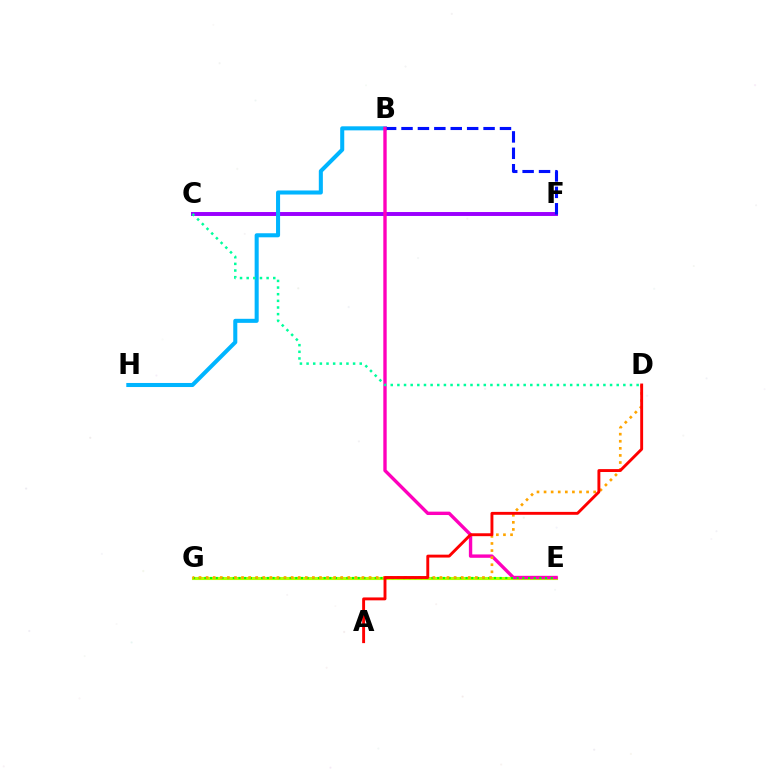{('C', 'F'): [{'color': '#9b00ff', 'line_style': 'solid', 'thickness': 2.83}], ('E', 'G'): [{'color': '#b3ff00', 'line_style': 'solid', 'thickness': 2.22}, {'color': '#08ff00', 'line_style': 'dotted', 'thickness': 1.54}], ('B', 'H'): [{'color': '#00b5ff', 'line_style': 'solid', 'thickness': 2.92}], ('B', 'F'): [{'color': '#0010ff', 'line_style': 'dashed', 'thickness': 2.23}], ('B', 'E'): [{'color': '#ff00bd', 'line_style': 'solid', 'thickness': 2.43}], ('D', 'G'): [{'color': '#ffa500', 'line_style': 'dotted', 'thickness': 1.93}], ('A', 'D'): [{'color': '#ff0000', 'line_style': 'solid', 'thickness': 2.09}], ('C', 'D'): [{'color': '#00ff9d', 'line_style': 'dotted', 'thickness': 1.81}]}